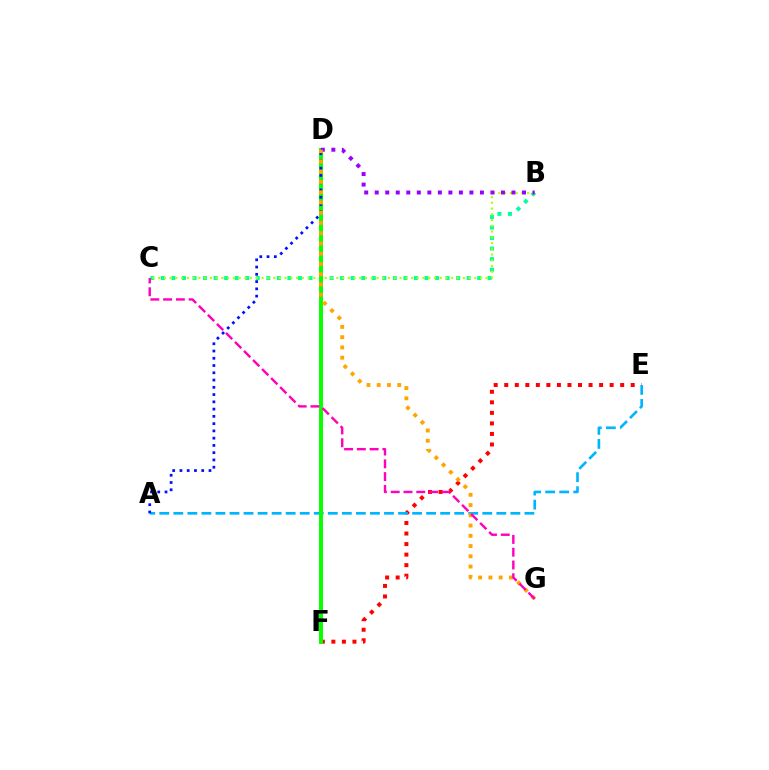{('B', 'C'): [{'color': '#00ff9d', 'line_style': 'dotted', 'thickness': 2.87}, {'color': '#b3ff00', 'line_style': 'dotted', 'thickness': 1.56}], ('E', 'F'): [{'color': '#ff0000', 'line_style': 'dotted', 'thickness': 2.86}], ('A', 'E'): [{'color': '#00b5ff', 'line_style': 'dashed', 'thickness': 1.91}], ('D', 'F'): [{'color': '#08ff00', 'line_style': 'solid', 'thickness': 2.84}], ('B', 'D'): [{'color': '#9b00ff', 'line_style': 'dotted', 'thickness': 2.86}], ('A', 'D'): [{'color': '#0010ff', 'line_style': 'dotted', 'thickness': 1.97}], ('D', 'G'): [{'color': '#ffa500', 'line_style': 'dotted', 'thickness': 2.79}], ('C', 'G'): [{'color': '#ff00bd', 'line_style': 'dashed', 'thickness': 1.74}]}